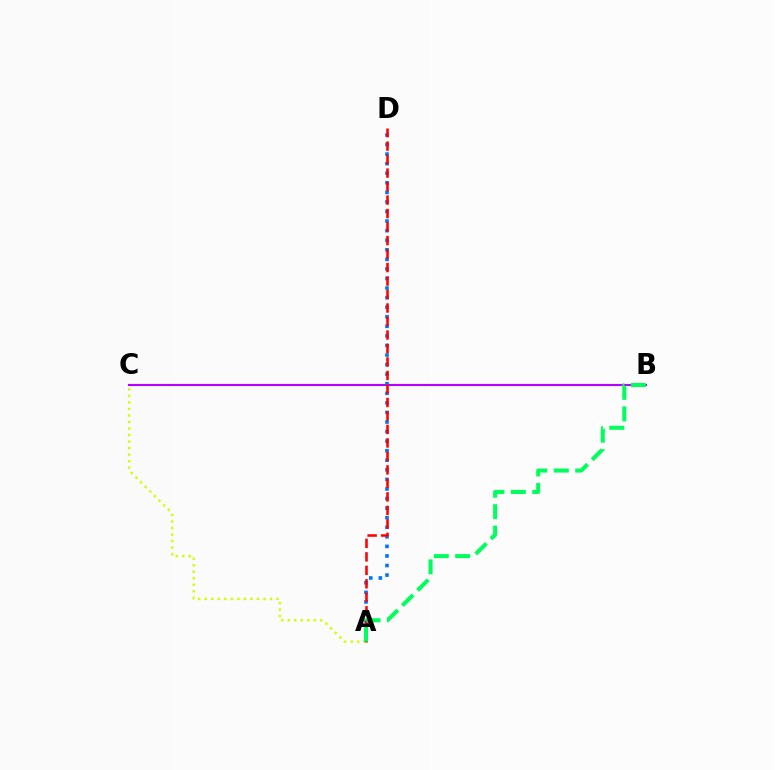{('B', 'C'): [{'color': '#b900ff', 'line_style': 'solid', 'thickness': 1.52}], ('A', 'C'): [{'color': '#d1ff00', 'line_style': 'dotted', 'thickness': 1.77}], ('A', 'D'): [{'color': '#0074ff', 'line_style': 'dotted', 'thickness': 2.6}, {'color': '#ff0000', 'line_style': 'dashed', 'thickness': 1.83}], ('A', 'B'): [{'color': '#00ff5c', 'line_style': 'dashed', 'thickness': 2.91}]}